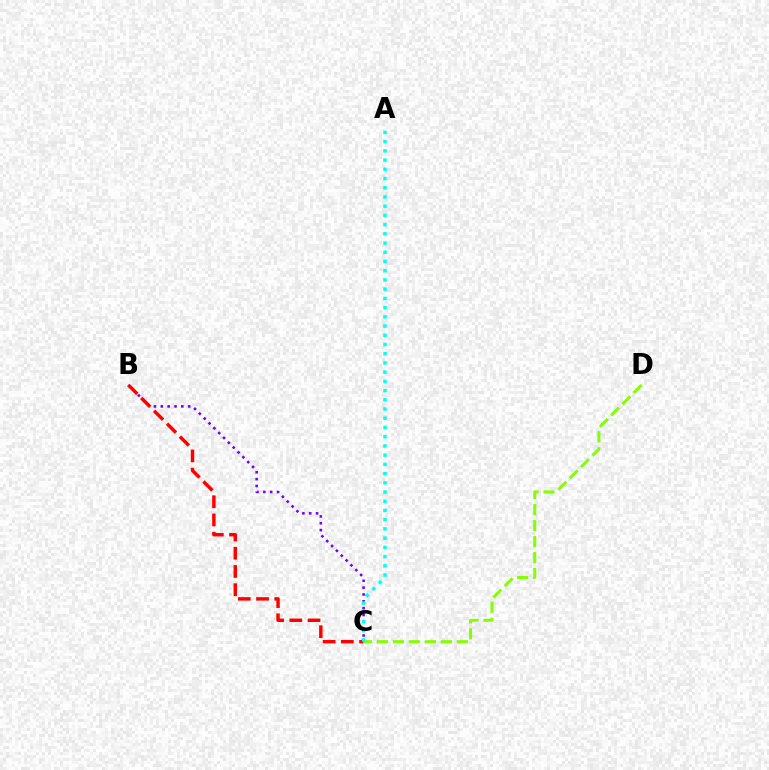{('B', 'C'): [{'color': '#7200ff', 'line_style': 'dotted', 'thickness': 1.86}, {'color': '#ff0000', 'line_style': 'dashed', 'thickness': 2.48}], ('C', 'D'): [{'color': '#84ff00', 'line_style': 'dashed', 'thickness': 2.17}], ('A', 'C'): [{'color': '#00fff6', 'line_style': 'dotted', 'thickness': 2.51}]}